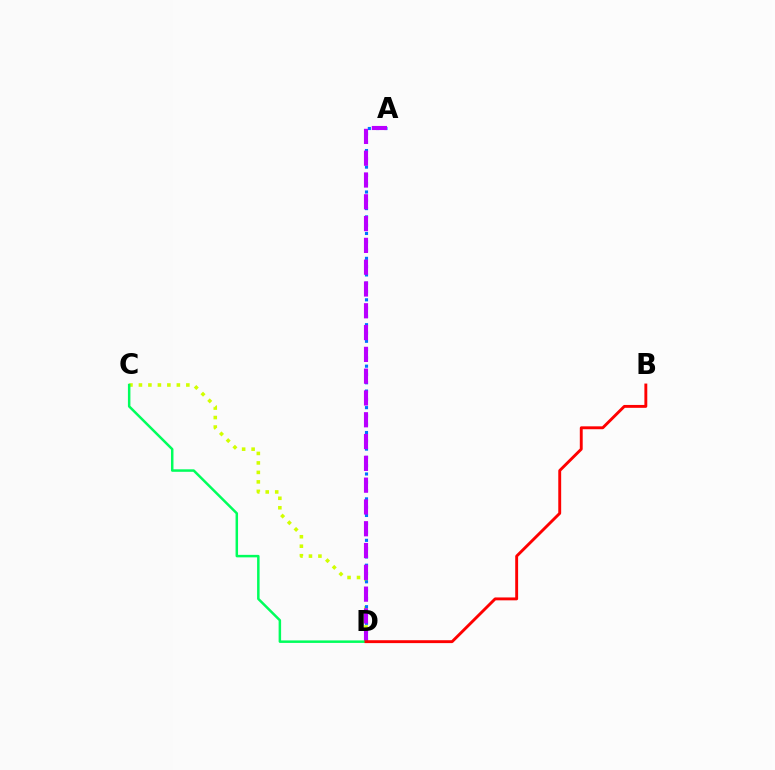{('C', 'D'): [{'color': '#d1ff00', 'line_style': 'dotted', 'thickness': 2.58}, {'color': '#00ff5c', 'line_style': 'solid', 'thickness': 1.8}], ('A', 'D'): [{'color': '#0074ff', 'line_style': 'dotted', 'thickness': 2.25}, {'color': '#b900ff', 'line_style': 'dashed', 'thickness': 2.96}], ('B', 'D'): [{'color': '#ff0000', 'line_style': 'solid', 'thickness': 2.08}]}